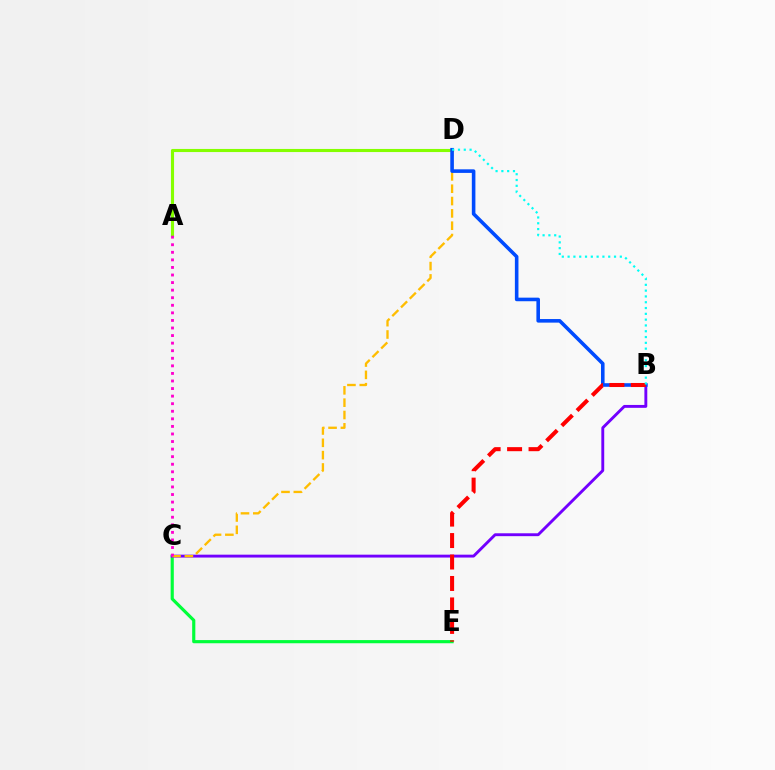{('A', 'D'): [{'color': '#84ff00', 'line_style': 'solid', 'thickness': 2.23}], ('C', 'E'): [{'color': '#00ff39', 'line_style': 'solid', 'thickness': 2.27}], ('B', 'C'): [{'color': '#7200ff', 'line_style': 'solid', 'thickness': 2.08}], ('C', 'D'): [{'color': '#ffbd00', 'line_style': 'dashed', 'thickness': 1.68}], ('B', 'D'): [{'color': '#004bff', 'line_style': 'solid', 'thickness': 2.58}, {'color': '#00fff6', 'line_style': 'dotted', 'thickness': 1.58}], ('B', 'E'): [{'color': '#ff0000', 'line_style': 'dashed', 'thickness': 2.92}], ('A', 'C'): [{'color': '#ff00cf', 'line_style': 'dotted', 'thickness': 2.06}]}